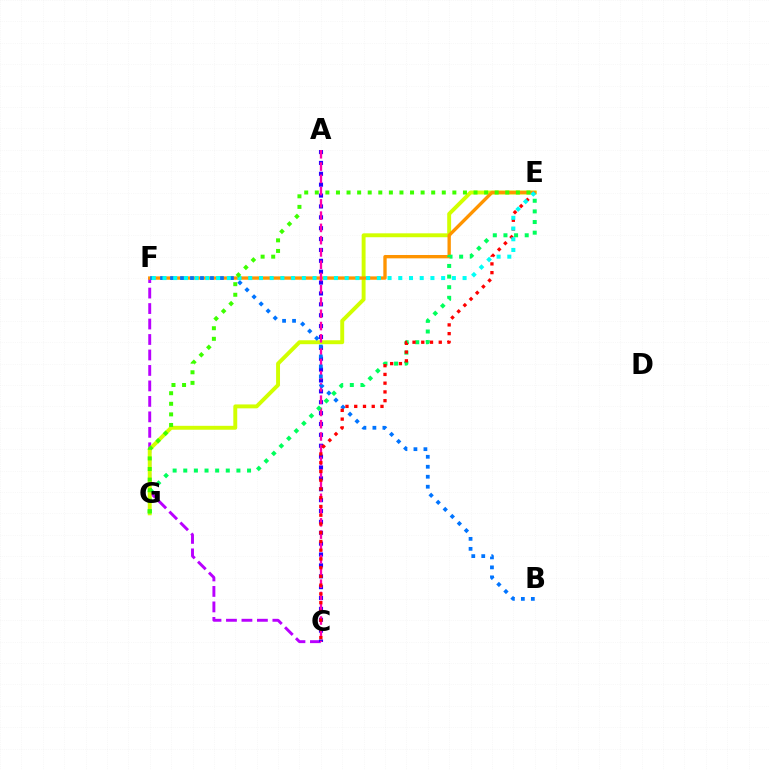{('C', 'F'): [{'color': '#b900ff', 'line_style': 'dashed', 'thickness': 2.1}], ('A', 'C'): [{'color': '#2500ff', 'line_style': 'dotted', 'thickness': 2.96}, {'color': '#ff00ac', 'line_style': 'dashed', 'thickness': 1.67}], ('E', 'G'): [{'color': '#d1ff00', 'line_style': 'solid', 'thickness': 2.82}, {'color': '#00ff5c', 'line_style': 'dotted', 'thickness': 2.89}, {'color': '#3dff00', 'line_style': 'dotted', 'thickness': 2.88}], ('E', 'F'): [{'color': '#ff9400', 'line_style': 'solid', 'thickness': 2.41}, {'color': '#00fff6', 'line_style': 'dotted', 'thickness': 2.91}], ('B', 'F'): [{'color': '#0074ff', 'line_style': 'dotted', 'thickness': 2.71}], ('C', 'E'): [{'color': '#ff0000', 'line_style': 'dotted', 'thickness': 2.38}]}